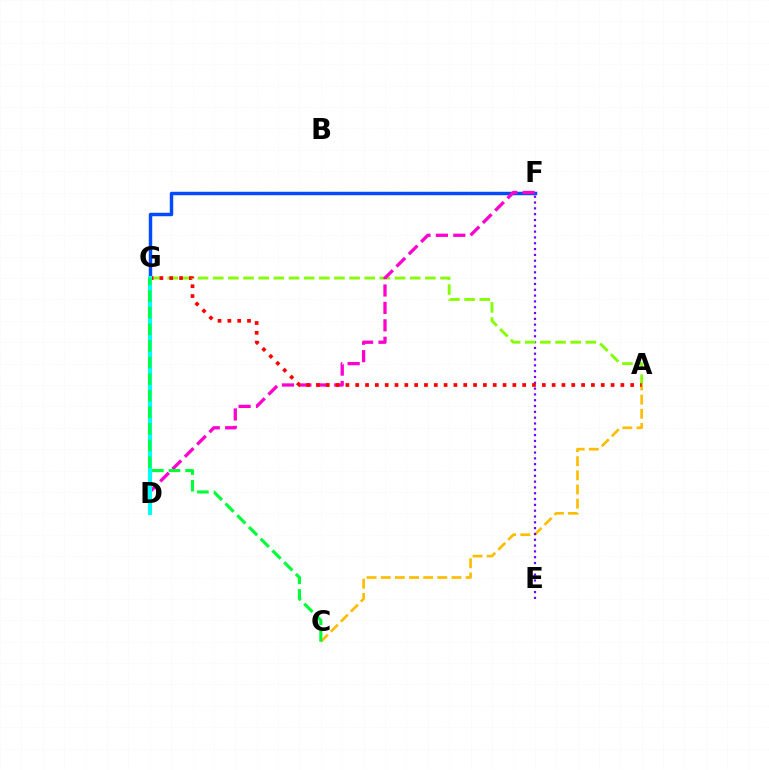{('F', 'G'): [{'color': '#004bff', 'line_style': 'solid', 'thickness': 2.49}], ('A', 'C'): [{'color': '#ffbd00', 'line_style': 'dashed', 'thickness': 1.92}], ('E', 'F'): [{'color': '#7200ff', 'line_style': 'dotted', 'thickness': 1.58}], ('A', 'G'): [{'color': '#84ff00', 'line_style': 'dashed', 'thickness': 2.06}, {'color': '#ff0000', 'line_style': 'dotted', 'thickness': 2.67}], ('D', 'F'): [{'color': '#ff00cf', 'line_style': 'dashed', 'thickness': 2.37}], ('D', 'G'): [{'color': '#00fff6', 'line_style': 'solid', 'thickness': 2.94}], ('C', 'G'): [{'color': '#00ff39', 'line_style': 'dashed', 'thickness': 2.26}]}